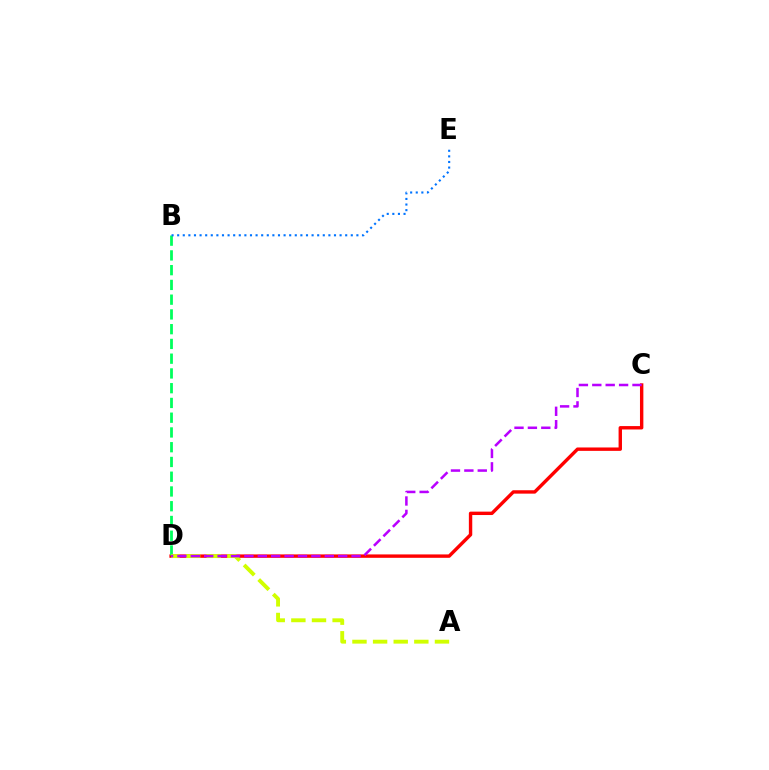{('C', 'D'): [{'color': '#ff0000', 'line_style': 'solid', 'thickness': 2.44}, {'color': '#b900ff', 'line_style': 'dashed', 'thickness': 1.82}], ('B', 'D'): [{'color': '#00ff5c', 'line_style': 'dashed', 'thickness': 2.0}], ('B', 'E'): [{'color': '#0074ff', 'line_style': 'dotted', 'thickness': 1.52}], ('A', 'D'): [{'color': '#d1ff00', 'line_style': 'dashed', 'thickness': 2.8}]}